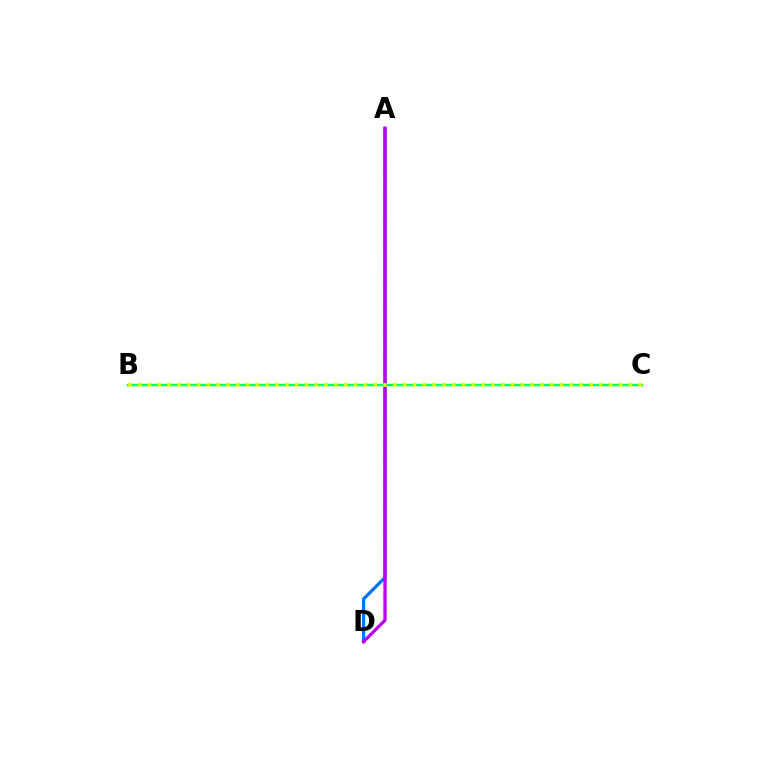{('A', 'D'): [{'color': '#0074ff', 'line_style': 'solid', 'thickness': 2.35}, {'color': '#ff0000', 'line_style': 'dashed', 'thickness': 1.7}, {'color': '#b900ff', 'line_style': 'solid', 'thickness': 2.28}], ('B', 'C'): [{'color': '#00ff5c', 'line_style': 'solid', 'thickness': 1.68}, {'color': '#d1ff00', 'line_style': 'dotted', 'thickness': 2.67}]}